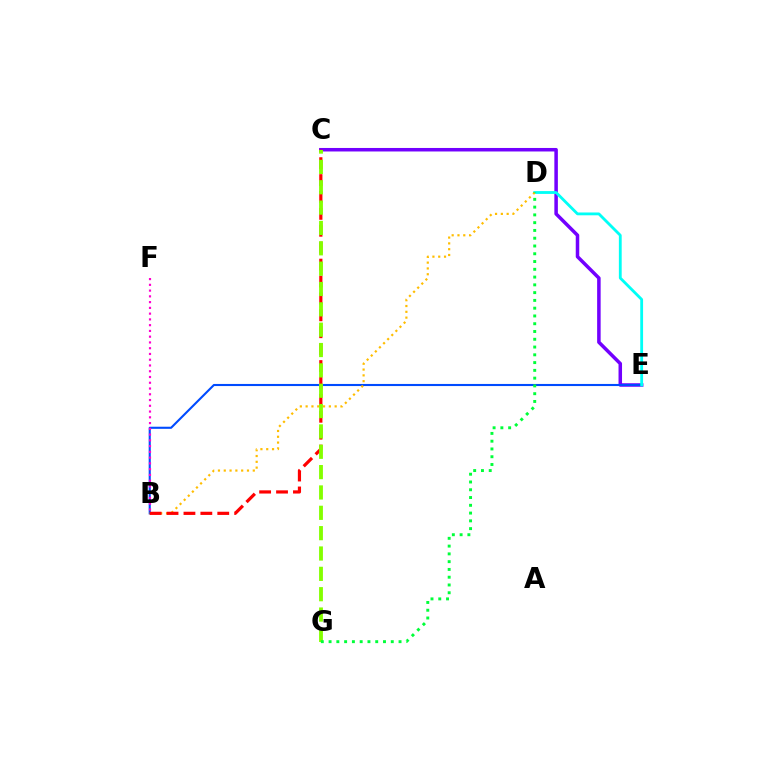{('C', 'E'): [{'color': '#7200ff', 'line_style': 'solid', 'thickness': 2.53}], ('B', 'E'): [{'color': '#004bff', 'line_style': 'solid', 'thickness': 1.51}], ('D', 'E'): [{'color': '#00fff6', 'line_style': 'solid', 'thickness': 2.03}], ('B', 'D'): [{'color': '#ffbd00', 'line_style': 'dotted', 'thickness': 1.58}], ('B', 'C'): [{'color': '#ff0000', 'line_style': 'dashed', 'thickness': 2.3}], ('C', 'G'): [{'color': '#84ff00', 'line_style': 'dashed', 'thickness': 2.76}], ('B', 'F'): [{'color': '#ff00cf', 'line_style': 'dotted', 'thickness': 1.56}], ('D', 'G'): [{'color': '#00ff39', 'line_style': 'dotted', 'thickness': 2.11}]}